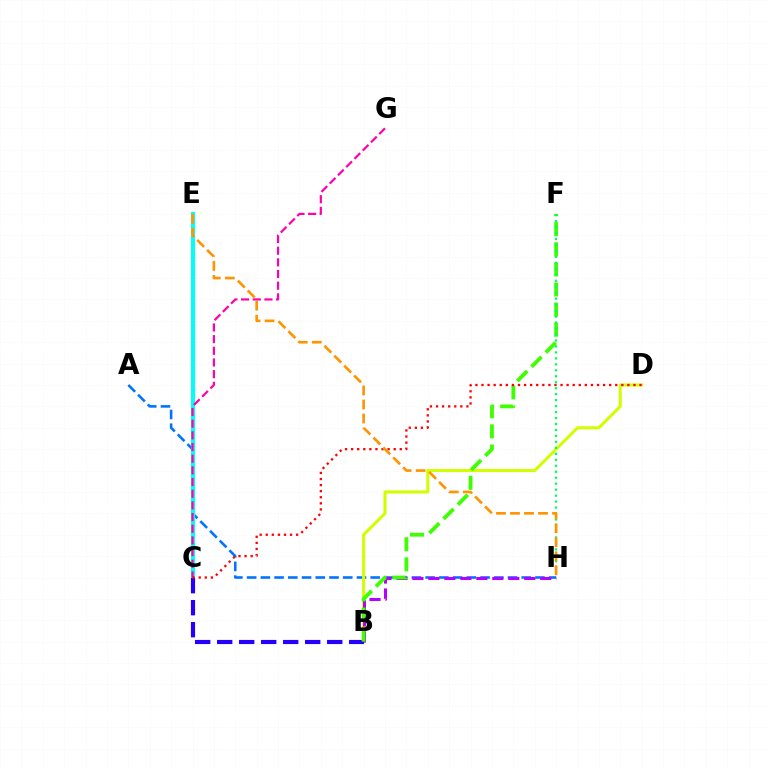{('A', 'H'): [{'color': '#0074ff', 'line_style': 'dashed', 'thickness': 1.87}], ('C', 'E'): [{'color': '#00fff6', 'line_style': 'solid', 'thickness': 2.95}], ('B', 'D'): [{'color': '#d1ff00', 'line_style': 'solid', 'thickness': 2.19}], ('B', 'H'): [{'color': '#b900ff', 'line_style': 'dashed', 'thickness': 2.17}], ('B', 'C'): [{'color': '#2500ff', 'line_style': 'dashed', 'thickness': 2.99}], ('B', 'F'): [{'color': '#3dff00', 'line_style': 'dashed', 'thickness': 2.73}], ('C', 'G'): [{'color': '#ff00ac', 'line_style': 'dashed', 'thickness': 1.59}], ('C', 'D'): [{'color': '#ff0000', 'line_style': 'dotted', 'thickness': 1.65}], ('F', 'H'): [{'color': '#00ff5c', 'line_style': 'dotted', 'thickness': 1.62}], ('E', 'H'): [{'color': '#ff9400', 'line_style': 'dashed', 'thickness': 1.9}]}